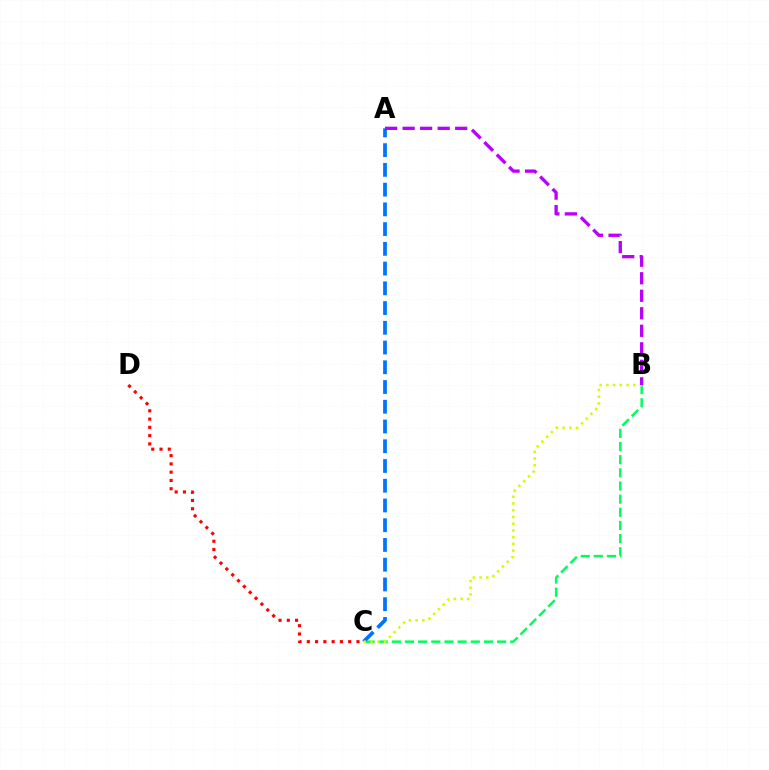{('B', 'C'): [{'color': '#00ff5c', 'line_style': 'dashed', 'thickness': 1.79}, {'color': '#d1ff00', 'line_style': 'dotted', 'thickness': 1.83}], ('A', 'C'): [{'color': '#0074ff', 'line_style': 'dashed', 'thickness': 2.68}], ('C', 'D'): [{'color': '#ff0000', 'line_style': 'dotted', 'thickness': 2.25}], ('A', 'B'): [{'color': '#b900ff', 'line_style': 'dashed', 'thickness': 2.38}]}